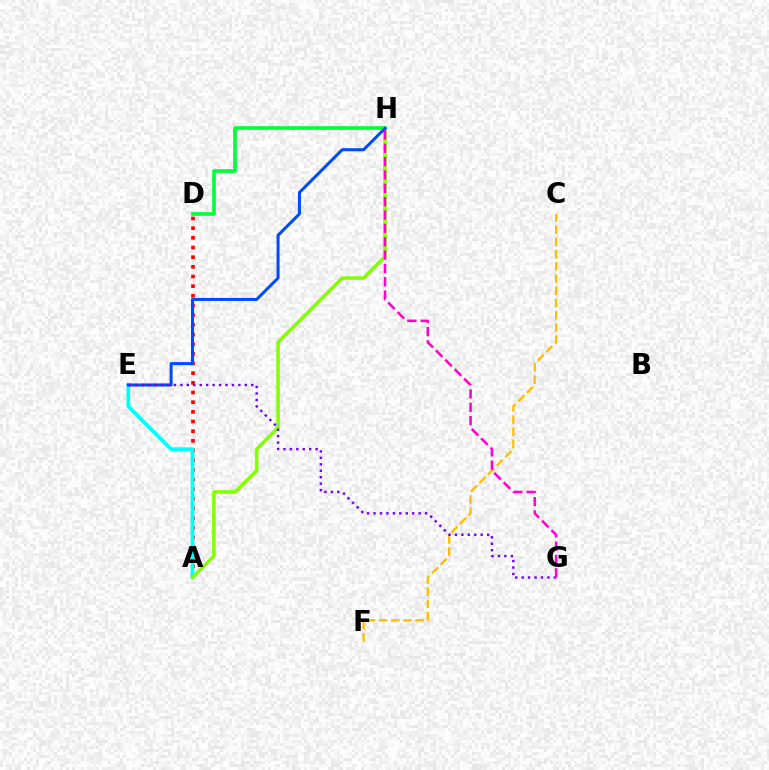{('A', 'D'): [{'color': '#ff0000', 'line_style': 'dotted', 'thickness': 2.63}], ('A', 'E'): [{'color': '#00fff6', 'line_style': 'solid', 'thickness': 2.64}], ('D', 'H'): [{'color': '#00ff39', 'line_style': 'solid', 'thickness': 2.61}], ('A', 'H'): [{'color': '#84ff00', 'line_style': 'solid', 'thickness': 2.54}], ('C', 'F'): [{'color': '#ffbd00', 'line_style': 'dashed', 'thickness': 1.66}], ('E', 'H'): [{'color': '#004bff', 'line_style': 'solid', 'thickness': 2.18}], ('E', 'G'): [{'color': '#7200ff', 'line_style': 'dotted', 'thickness': 1.75}], ('G', 'H'): [{'color': '#ff00cf', 'line_style': 'dashed', 'thickness': 1.81}]}